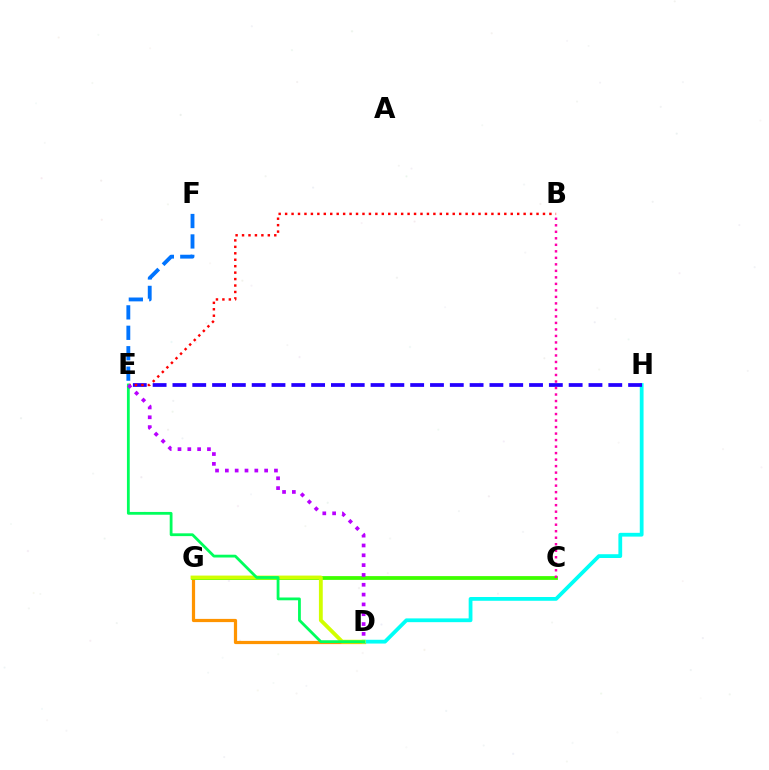{('D', 'G'): [{'color': '#ff9400', 'line_style': 'solid', 'thickness': 2.31}, {'color': '#d1ff00', 'line_style': 'solid', 'thickness': 2.77}], ('C', 'G'): [{'color': '#3dff00', 'line_style': 'solid', 'thickness': 2.72}], ('D', 'H'): [{'color': '#00fff6', 'line_style': 'solid', 'thickness': 2.72}], ('E', 'H'): [{'color': '#2500ff', 'line_style': 'dashed', 'thickness': 2.69}], ('B', 'C'): [{'color': '#ff00ac', 'line_style': 'dotted', 'thickness': 1.77}], ('B', 'E'): [{'color': '#ff0000', 'line_style': 'dotted', 'thickness': 1.75}], ('D', 'E'): [{'color': '#00ff5c', 'line_style': 'solid', 'thickness': 2.01}, {'color': '#b900ff', 'line_style': 'dotted', 'thickness': 2.67}], ('E', 'F'): [{'color': '#0074ff', 'line_style': 'dashed', 'thickness': 2.77}]}